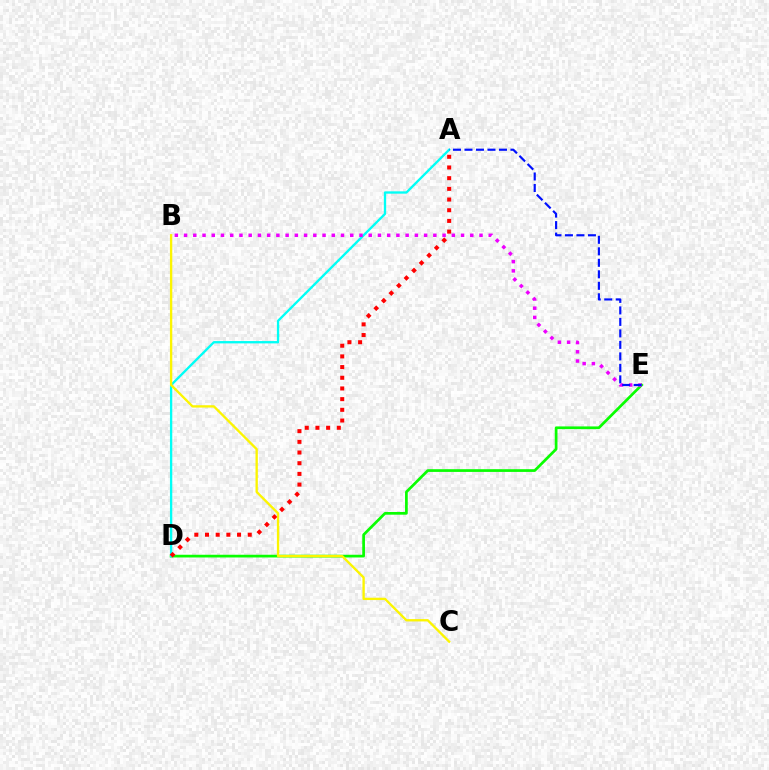{('D', 'E'): [{'color': '#08ff00', 'line_style': 'solid', 'thickness': 1.96}], ('A', 'D'): [{'color': '#00fff6', 'line_style': 'solid', 'thickness': 1.67}, {'color': '#ff0000', 'line_style': 'dotted', 'thickness': 2.9}], ('B', 'C'): [{'color': '#fcf500', 'line_style': 'solid', 'thickness': 1.69}], ('B', 'E'): [{'color': '#ee00ff', 'line_style': 'dotted', 'thickness': 2.51}], ('A', 'E'): [{'color': '#0010ff', 'line_style': 'dashed', 'thickness': 1.56}]}